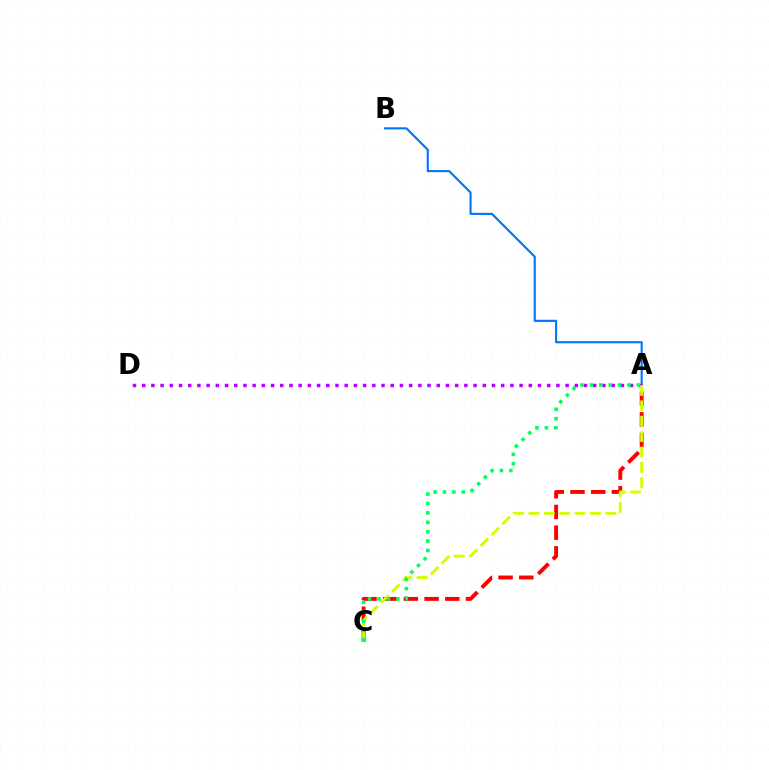{('A', 'B'): [{'color': '#0074ff', 'line_style': 'solid', 'thickness': 1.53}], ('A', 'D'): [{'color': '#b900ff', 'line_style': 'dotted', 'thickness': 2.5}], ('A', 'C'): [{'color': '#ff0000', 'line_style': 'dashed', 'thickness': 2.81}, {'color': '#d1ff00', 'line_style': 'dashed', 'thickness': 2.09}, {'color': '#00ff5c', 'line_style': 'dotted', 'thickness': 2.55}]}